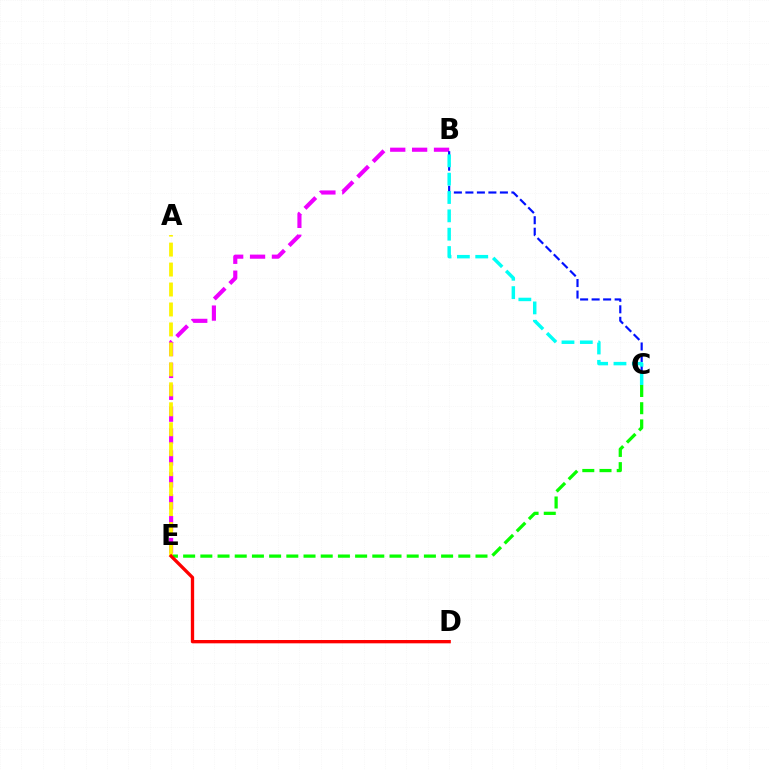{('C', 'E'): [{'color': '#08ff00', 'line_style': 'dashed', 'thickness': 2.34}], ('B', 'E'): [{'color': '#ee00ff', 'line_style': 'dashed', 'thickness': 2.97}], ('A', 'E'): [{'color': '#fcf500', 'line_style': 'dashed', 'thickness': 2.71}], ('B', 'C'): [{'color': '#0010ff', 'line_style': 'dashed', 'thickness': 1.56}, {'color': '#00fff6', 'line_style': 'dashed', 'thickness': 2.49}], ('D', 'E'): [{'color': '#ff0000', 'line_style': 'solid', 'thickness': 2.39}]}